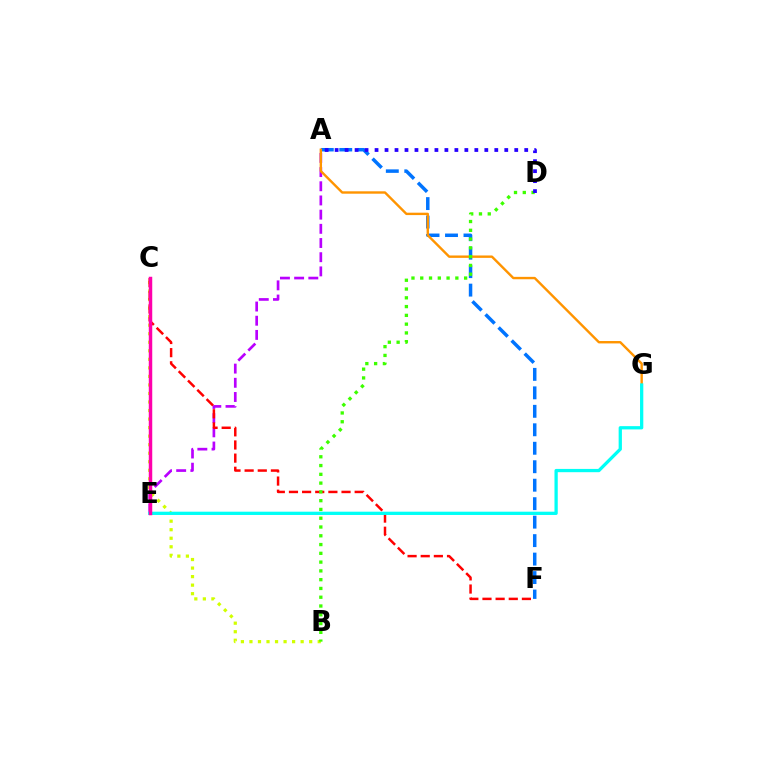{('A', 'F'): [{'color': '#0074ff', 'line_style': 'dashed', 'thickness': 2.51}], ('B', 'C'): [{'color': '#d1ff00', 'line_style': 'dotted', 'thickness': 2.32}], ('C', 'E'): [{'color': '#00ff5c', 'line_style': 'solid', 'thickness': 2.16}, {'color': '#ff00ac', 'line_style': 'solid', 'thickness': 2.5}], ('A', 'E'): [{'color': '#b900ff', 'line_style': 'dashed', 'thickness': 1.93}], ('C', 'F'): [{'color': '#ff0000', 'line_style': 'dashed', 'thickness': 1.79}], ('A', 'G'): [{'color': '#ff9400', 'line_style': 'solid', 'thickness': 1.73}], ('E', 'G'): [{'color': '#00fff6', 'line_style': 'solid', 'thickness': 2.36}], ('B', 'D'): [{'color': '#3dff00', 'line_style': 'dotted', 'thickness': 2.39}], ('A', 'D'): [{'color': '#2500ff', 'line_style': 'dotted', 'thickness': 2.71}]}